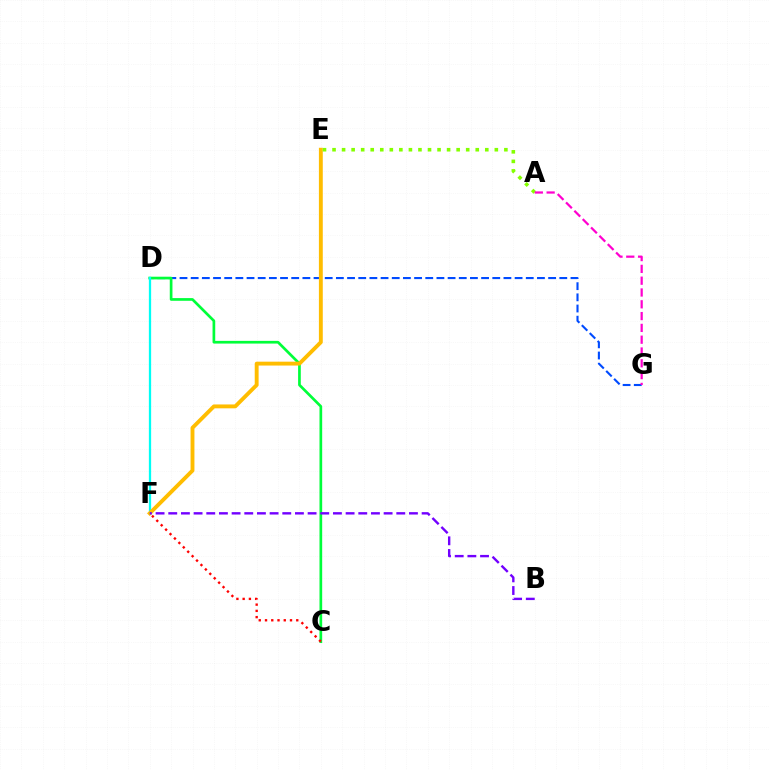{('D', 'G'): [{'color': '#004bff', 'line_style': 'dashed', 'thickness': 1.52}], ('C', 'D'): [{'color': '#00ff39', 'line_style': 'solid', 'thickness': 1.94}], ('D', 'F'): [{'color': '#00fff6', 'line_style': 'solid', 'thickness': 1.64}], ('E', 'F'): [{'color': '#ffbd00', 'line_style': 'solid', 'thickness': 2.79}], ('A', 'E'): [{'color': '#84ff00', 'line_style': 'dotted', 'thickness': 2.59}], ('A', 'G'): [{'color': '#ff00cf', 'line_style': 'dashed', 'thickness': 1.6}], ('C', 'F'): [{'color': '#ff0000', 'line_style': 'dotted', 'thickness': 1.7}], ('B', 'F'): [{'color': '#7200ff', 'line_style': 'dashed', 'thickness': 1.72}]}